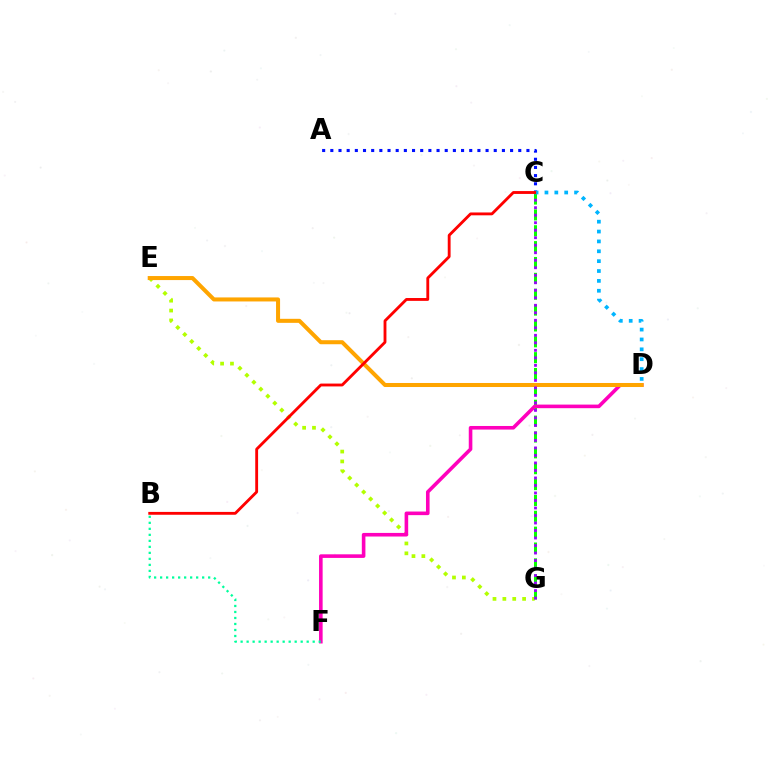{('E', 'G'): [{'color': '#b3ff00', 'line_style': 'dotted', 'thickness': 2.68}], ('C', 'G'): [{'color': '#08ff00', 'line_style': 'dashed', 'thickness': 2.16}, {'color': '#9b00ff', 'line_style': 'dotted', 'thickness': 2.04}], ('D', 'F'): [{'color': '#ff00bd', 'line_style': 'solid', 'thickness': 2.59}], ('D', 'E'): [{'color': '#ffa500', 'line_style': 'solid', 'thickness': 2.9}], ('A', 'C'): [{'color': '#0010ff', 'line_style': 'dotted', 'thickness': 2.22}], ('C', 'D'): [{'color': '#00b5ff', 'line_style': 'dotted', 'thickness': 2.68}], ('B', 'C'): [{'color': '#ff0000', 'line_style': 'solid', 'thickness': 2.05}], ('B', 'F'): [{'color': '#00ff9d', 'line_style': 'dotted', 'thickness': 1.63}]}